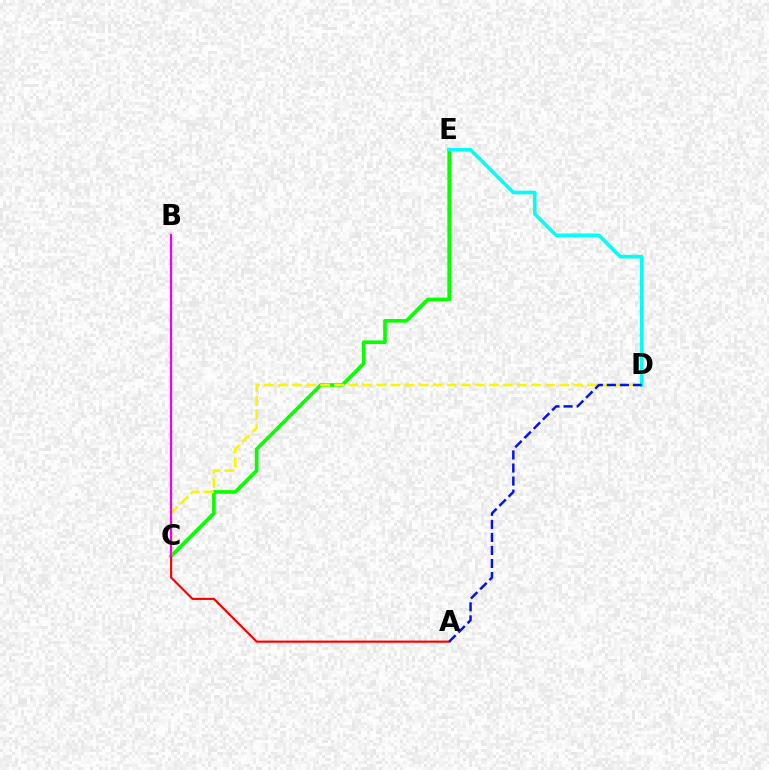{('C', 'E'): [{'color': '#08ff00', 'line_style': 'solid', 'thickness': 2.6}], ('C', 'D'): [{'color': '#fcf500', 'line_style': 'dashed', 'thickness': 1.91}], ('A', 'C'): [{'color': '#ff0000', 'line_style': 'solid', 'thickness': 1.56}], ('D', 'E'): [{'color': '#00fff6', 'line_style': 'solid', 'thickness': 2.6}], ('B', 'C'): [{'color': '#ee00ff', 'line_style': 'solid', 'thickness': 1.62}], ('A', 'D'): [{'color': '#0010ff', 'line_style': 'dashed', 'thickness': 1.77}]}